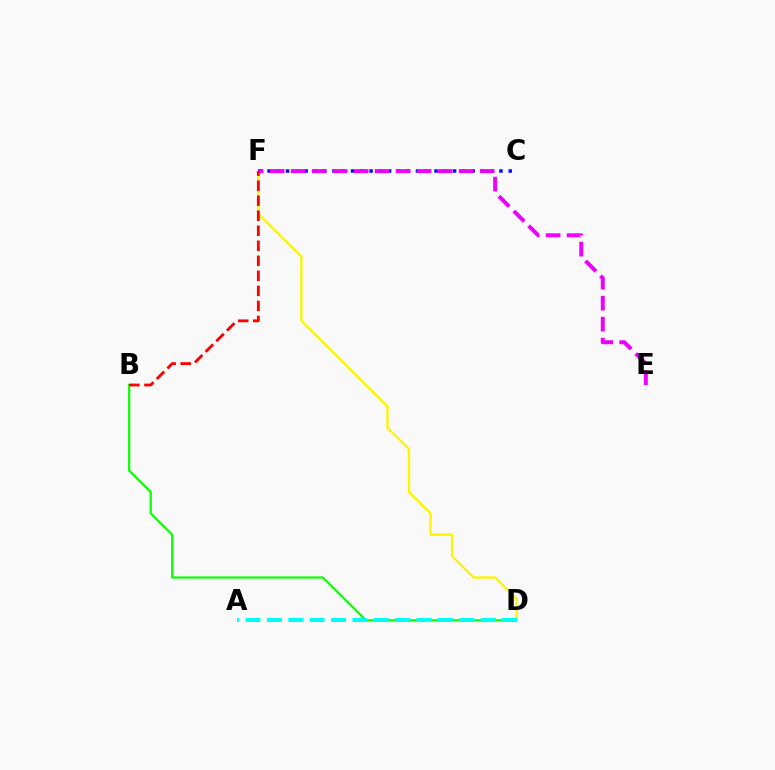{('B', 'D'): [{'color': '#08ff00', 'line_style': 'solid', 'thickness': 1.58}], ('D', 'F'): [{'color': '#fcf500', 'line_style': 'solid', 'thickness': 1.68}], ('A', 'D'): [{'color': '#00fff6', 'line_style': 'dashed', 'thickness': 2.9}], ('C', 'F'): [{'color': '#0010ff', 'line_style': 'dotted', 'thickness': 2.52}], ('E', 'F'): [{'color': '#ee00ff', 'line_style': 'dashed', 'thickness': 2.85}], ('B', 'F'): [{'color': '#ff0000', 'line_style': 'dashed', 'thickness': 2.04}]}